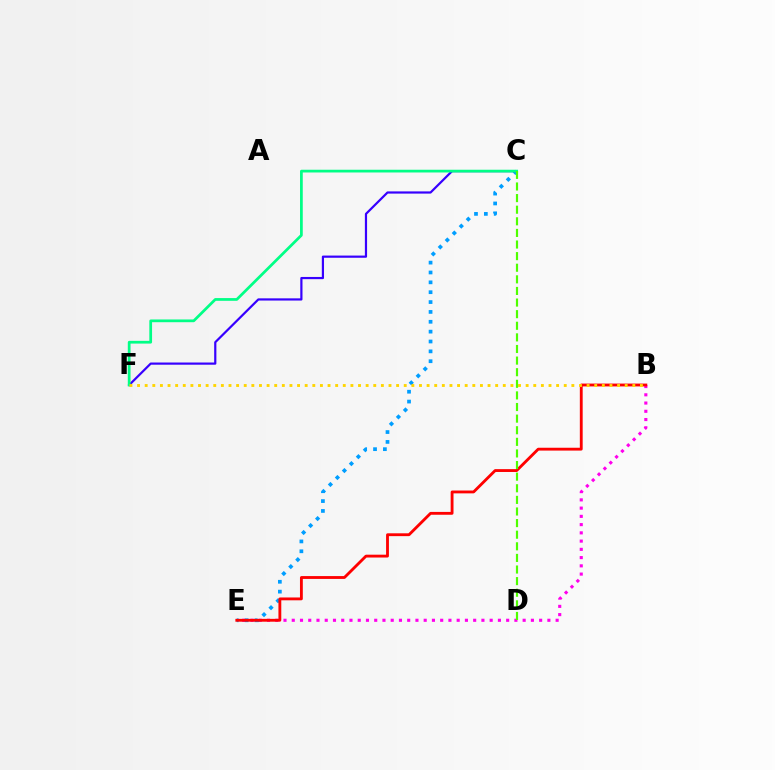{('B', 'E'): [{'color': '#ff00ed', 'line_style': 'dotted', 'thickness': 2.24}, {'color': '#ff0000', 'line_style': 'solid', 'thickness': 2.04}], ('C', 'E'): [{'color': '#009eff', 'line_style': 'dotted', 'thickness': 2.68}], ('C', 'F'): [{'color': '#3700ff', 'line_style': 'solid', 'thickness': 1.59}, {'color': '#00ff86', 'line_style': 'solid', 'thickness': 1.97}], ('B', 'F'): [{'color': '#ffd500', 'line_style': 'dotted', 'thickness': 2.07}], ('C', 'D'): [{'color': '#4fff00', 'line_style': 'dashed', 'thickness': 1.58}]}